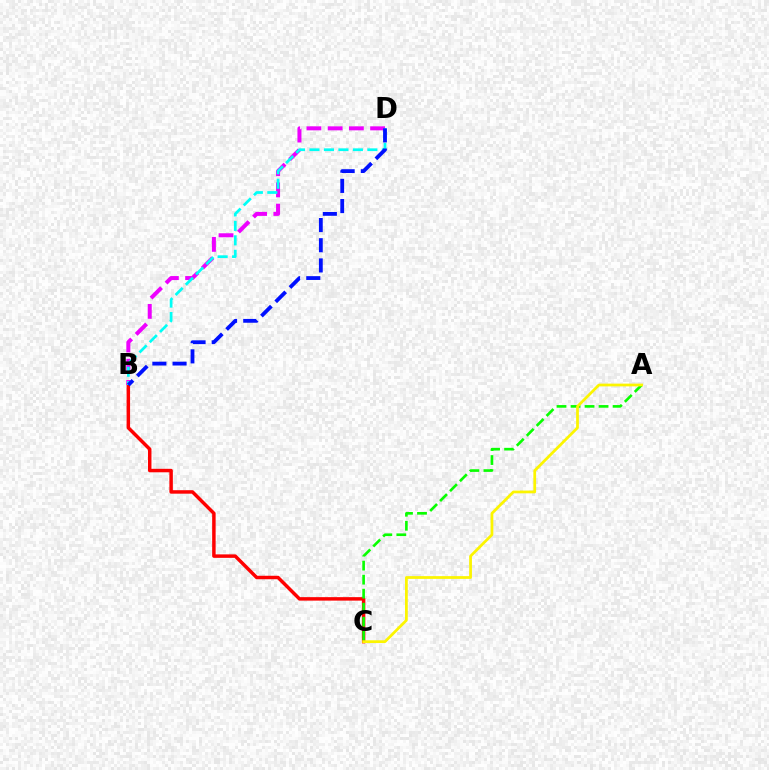{('B', 'C'): [{'color': '#ff0000', 'line_style': 'solid', 'thickness': 2.5}], ('A', 'C'): [{'color': '#08ff00', 'line_style': 'dashed', 'thickness': 1.9}, {'color': '#fcf500', 'line_style': 'solid', 'thickness': 1.98}], ('B', 'D'): [{'color': '#ee00ff', 'line_style': 'dashed', 'thickness': 2.88}, {'color': '#00fff6', 'line_style': 'dashed', 'thickness': 1.97}, {'color': '#0010ff', 'line_style': 'dashed', 'thickness': 2.74}]}